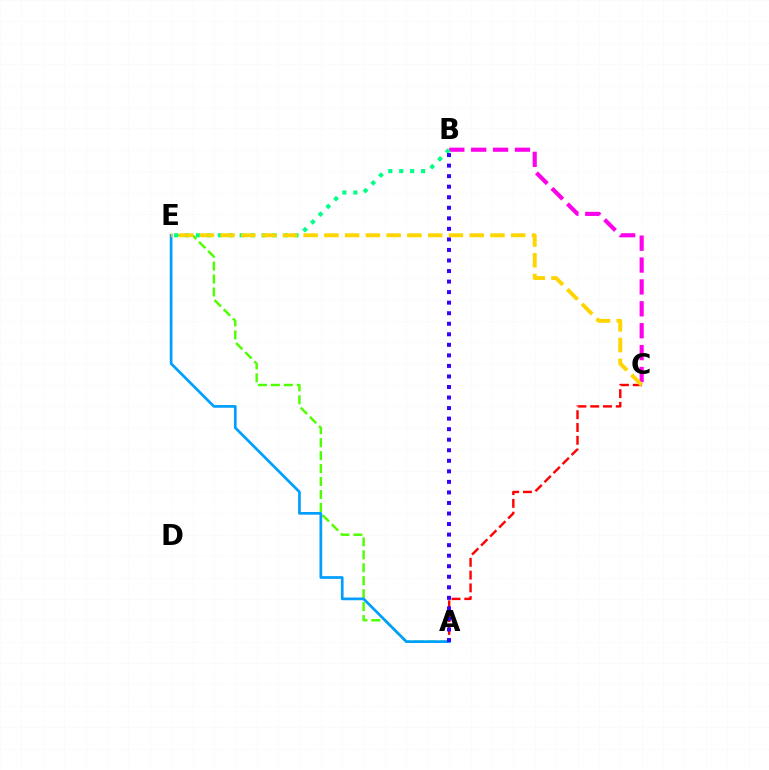{('A', 'E'): [{'color': '#4fff00', 'line_style': 'dashed', 'thickness': 1.76}, {'color': '#009eff', 'line_style': 'solid', 'thickness': 1.95}], ('B', 'C'): [{'color': '#ff00ed', 'line_style': 'dashed', 'thickness': 2.97}], ('A', 'C'): [{'color': '#ff0000', 'line_style': 'dashed', 'thickness': 1.74}], ('B', 'E'): [{'color': '#00ff86', 'line_style': 'dotted', 'thickness': 2.97}], ('A', 'B'): [{'color': '#3700ff', 'line_style': 'dotted', 'thickness': 2.86}], ('C', 'E'): [{'color': '#ffd500', 'line_style': 'dashed', 'thickness': 2.82}]}